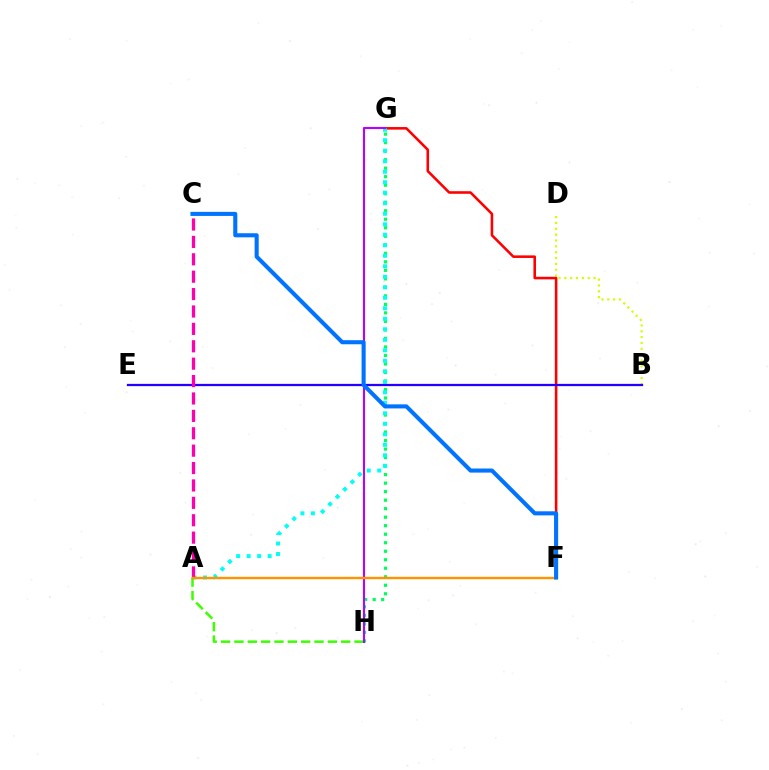{('B', 'D'): [{'color': '#d1ff00', 'line_style': 'dotted', 'thickness': 1.59}], ('F', 'G'): [{'color': '#ff0000', 'line_style': 'solid', 'thickness': 1.86}], ('G', 'H'): [{'color': '#00ff5c', 'line_style': 'dotted', 'thickness': 2.31}, {'color': '#b900ff', 'line_style': 'solid', 'thickness': 1.51}], ('A', 'G'): [{'color': '#00fff6', 'line_style': 'dotted', 'thickness': 2.85}], ('A', 'H'): [{'color': '#3dff00', 'line_style': 'dashed', 'thickness': 1.81}], ('B', 'E'): [{'color': '#2500ff', 'line_style': 'solid', 'thickness': 1.63}], ('A', 'C'): [{'color': '#ff00ac', 'line_style': 'dashed', 'thickness': 2.36}], ('A', 'F'): [{'color': '#ff9400', 'line_style': 'solid', 'thickness': 1.72}], ('C', 'F'): [{'color': '#0074ff', 'line_style': 'solid', 'thickness': 2.93}]}